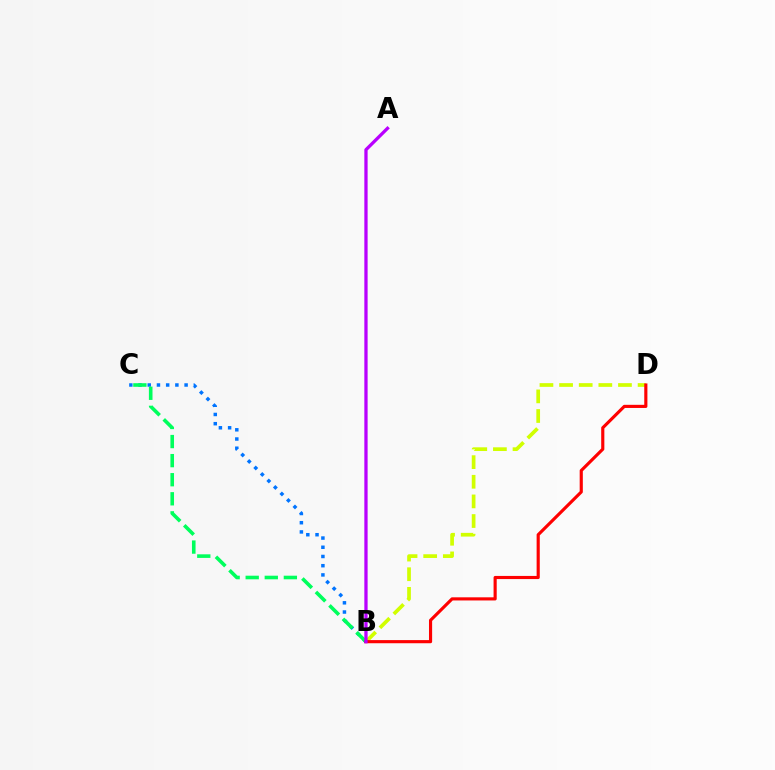{('B', 'C'): [{'color': '#0074ff', 'line_style': 'dotted', 'thickness': 2.5}, {'color': '#00ff5c', 'line_style': 'dashed', 'thickness': 2.59}], ('B', 'D'): [{'color': '#d1ff00', 'line_style': 'dashed', 'thickness': 2.67}, {'color': '#ff0000', 'line_style': 'solid', 'thickness': 2.26}], ('A', 'B'): [{'color': '#b900ff', 'line_style': 'solid', 'thickness': 2.36}]}